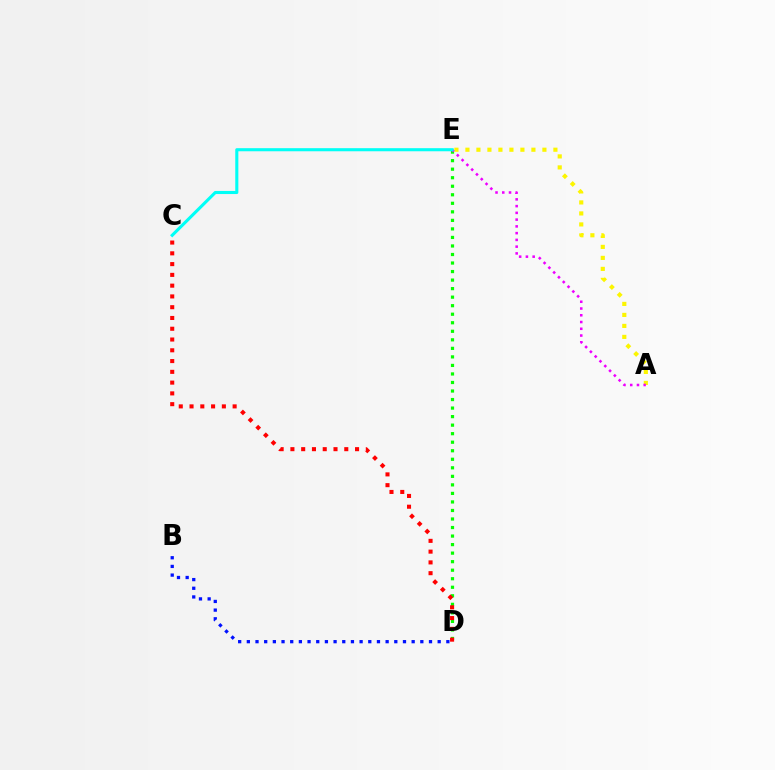{('D', 'E'): [{'color': '#08ff00', 'line_style': 'dotted', 'thickness': 2.32}], ('B', 'D'): [{'color': '#0010ff', 'line_style': 'dotted', 'thickness': 2.36}], ('A', 'E'): [{'color': '#fcf500', 'line_style': 'dotted', 'thickness': 2.99}, {'color': '#ee00ff', 'line_style': 'dotted', 'thickness': 1.84}], ('C', 'D'): [{'color': '#ff0000', 'line_style': 'dotted', 'thickness': 2.93}], ('C', 'E'): [{'color': '#00fff6', 'line_style': 'solid', 'thickness': 2.22}]}